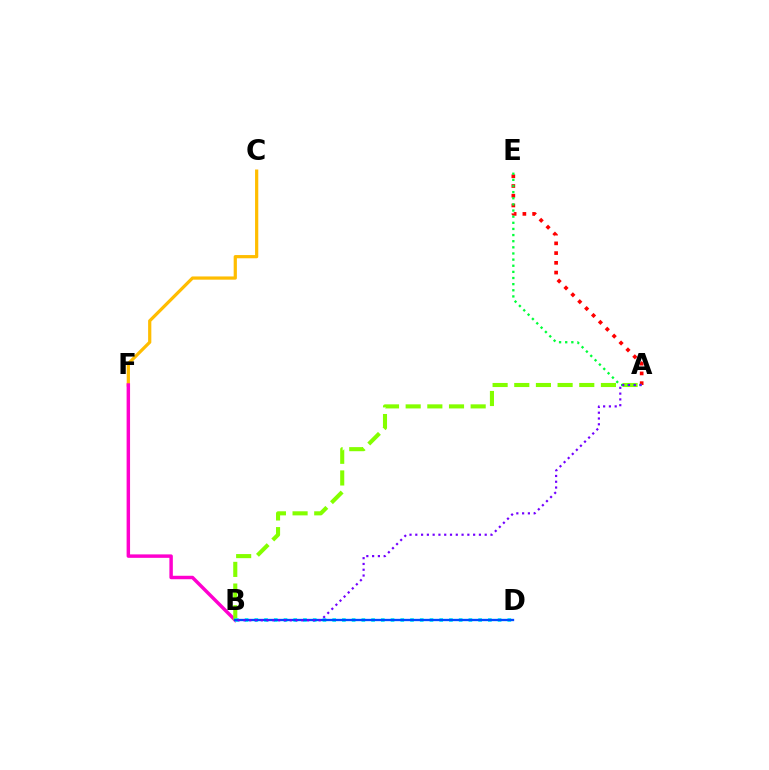{('A', 'E'): [{'color': '#ff0000', 'line_style': 'dotted', 'thickness': 2.65}, {'color': '#00ff39', 'line_style': 'dotted', 'thickness': 1.67}], ('C', 'F'): [{'color': '#ffbd00', 'line_style': 'solid', 'thickness': 2.32}], ('B', 'F'): [{'color': '#ff00cf', 'line_style': 'solid', 'thickness': 2.49}], ('A', 'B'): [{'color': '#84ff00', 'line_style': 'dashed', 'thickness': 2.94}, {'color': '#7200ff', 'line_style': 'dotted', 'thickness': 1.57}], ('B', 'D'): [{'color': '#00fff6', 'line_style': 'dotted', 'thickness': 2.64}, {'color': '#004bff', 'line_style': 'solid', 'thickness': 1.67}]}